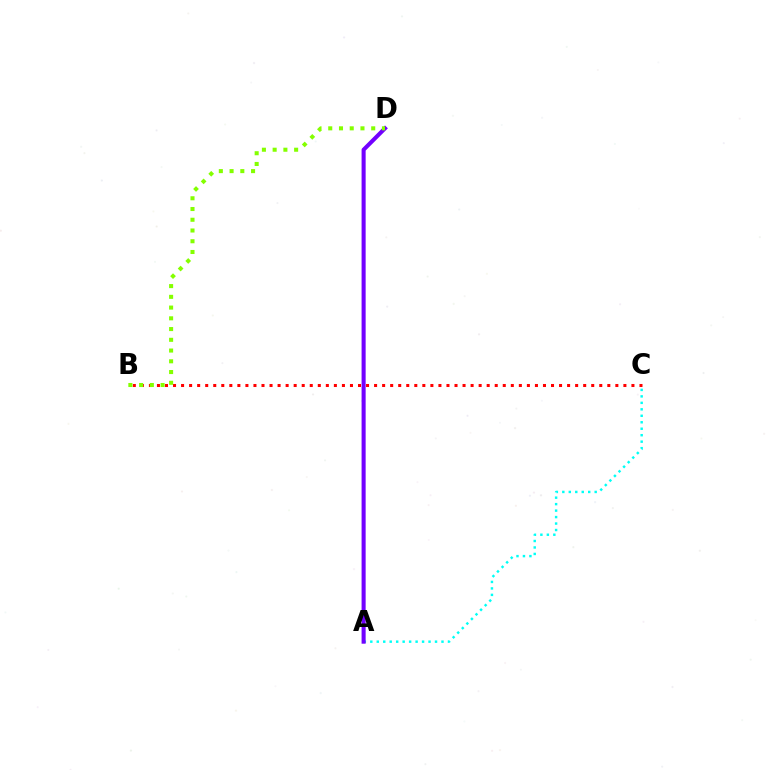{('B', 'C'): [{'color': '#ff0000', 'line_style': 'dotted', 'thickness': 2.19}], ('A', 'C'): [{'color': '#00fff6', 'line_style': 'dotted', 'thickness': 1.76}], ('A', 'D'): [{'color': '#7200ff', 'line_style': 'solid', 'thickness': 2.92}], ('B', 'D'): [{'color': '#84ff00', 'line_style': 'dotted', 'thickness': 2.92}]}